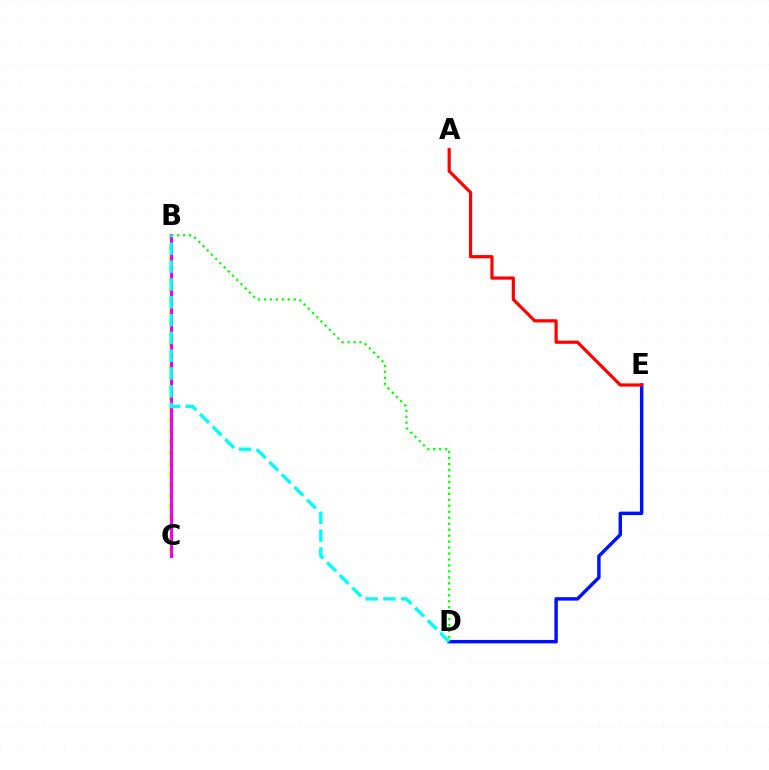{('B', 'C'): [{'color': '#fcf500', 'line_style': 'dotted', 'thickness': 2.93}, {'color': '#ee00ff', 'line_style': 'solid', 'thickness': 2.19}], ('D', 'E'): [{'color': '#0010ff', 'line_style': 'solid', 'thickness': 2.47}], ('A', 'E'): [{'color': '#ff0000', 'line_style': 'solid', 'thickness': 2.29}], ('B', 'D'): [{'color': '#08ff00', 'line_style': 'dotted', 'thickness': 1.62}, {'color': '#00fff6', 'line_style': 'dashed', 'thickness': 2.42}]}